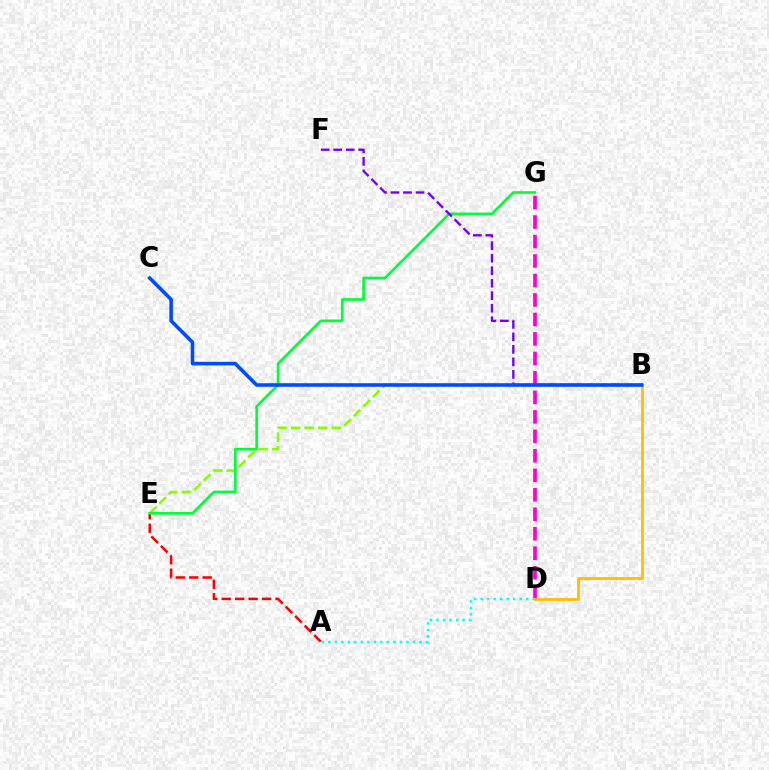{('B', 'E'): [{'color': '#84ff00', 'line_style': 'dashed', 'thickness': 1.84}], ('A', 'E'): [{'color': '#ff0000', 'line_style': 'dashed', 'thickness': 1.83}], ('D', 'G'): [{'color': '#ff00cf', 'line_style': 'dashed', 'thickness': 2.65}], ('E', 'G'): [{'color': '#00ff39', 'line_style': 'solid', 'thickness': 1.92}], ('A', 'D'): [{'color': '#00fff6', 'line_style': 'dotted', 'thickness': 1.77}], ('B', 'F'): [{'color': '#7200ff', 'line_style': 'dashed', 'thickness': 1.7}], ('B', 'D'): [{'color': '#ffbd00', 'line_style': 'solid', 'thickness': 1.97}], ('B', 'C'): [{'color': '#004bff', 'line_style': 'solid', 'thickness': 2.57}]}